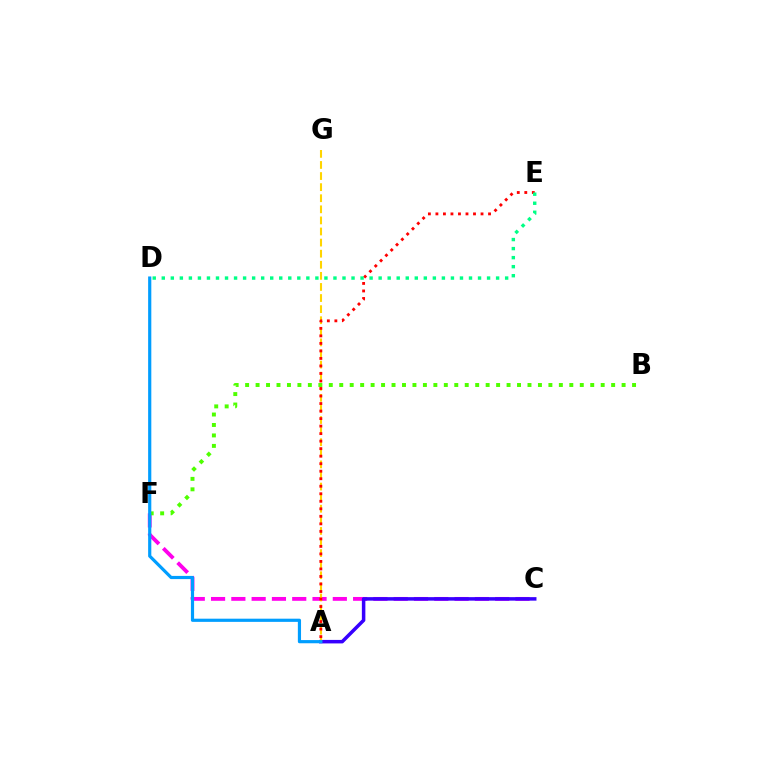{('C', 'F'): [{'color': '#ff00ed', 'line_style': 'dashed', 'thickness': 2.76}], ('A', 'C'): [{'color': '#3700ff', 'line_style': 'solid', 'thickness': 2.52}], ('A', 'G'): [{'color': '#ffd500', 'line_style': 'dashed', 'thickness': 1.51}], ('B', 'F'): [{'color': '#4fff00', 'line_style': 'dotted', 'thickness': 2.84}], ('A', 'D'): [{'color': '#009eff', 'line_style': 'solid', 'thickness': 2.29}], ('A', 'E'): [{'color': '#ff0000', 'line_style': 'dotted', 'thickness': 2.04}], ('D', 'E'): [{'color': '#00ff86', 'line_style': 'dotted', 'thickness': 2.46}]}